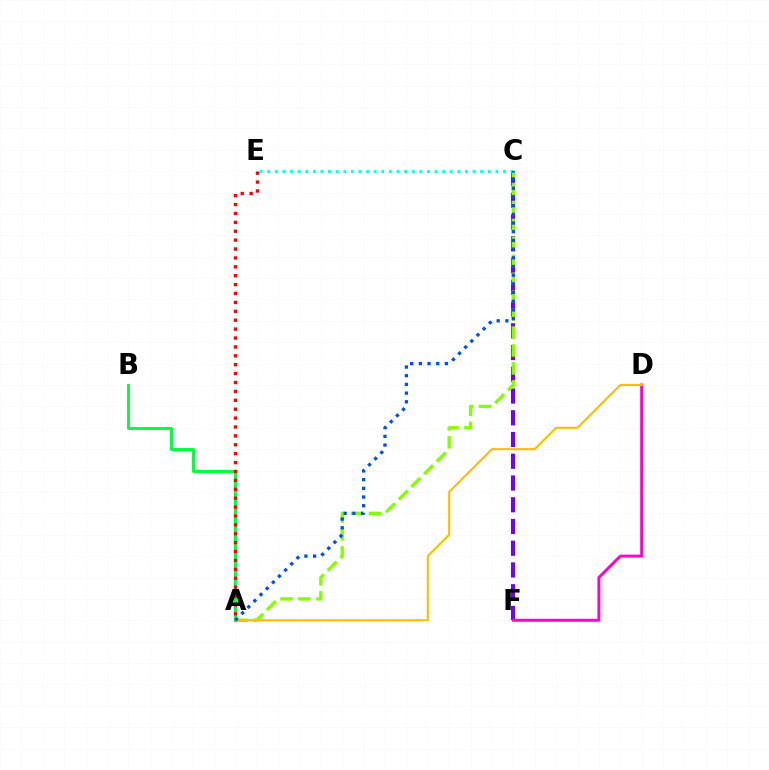{('C', 'F'): [{'color': '#7200ff', 'line_style': 'dashed', 'thickness': 2.95}], ('A', 'C'): [{'color': '#84ff00', 'line_style': 'dashed', 'thickness': 2.44}, {'color': '#004bff', 'line_style': 'dotted', 'thickness': 2.36}], ('D', 'F'): [{'color': '#ff00cf', 'line_style': 'solid', 'thickness': 2.12}], ('A', 'D'): [{'color': '#ffbd00', 'line_style': 'solid', 'thickness': 1.53}], ('A', 'B'): [{'color': '#00ff39', 'line_style': 'solid', 'thickness': 2.1}], ('C', 'E'): [{'color': '#00fff6', 'line_style': 'dotted', 'thickness': 2.07}], ('A', 'E'): [{'color': '#ff0000', 'line_style': 'dotted', 'thickness': 2.42}]}